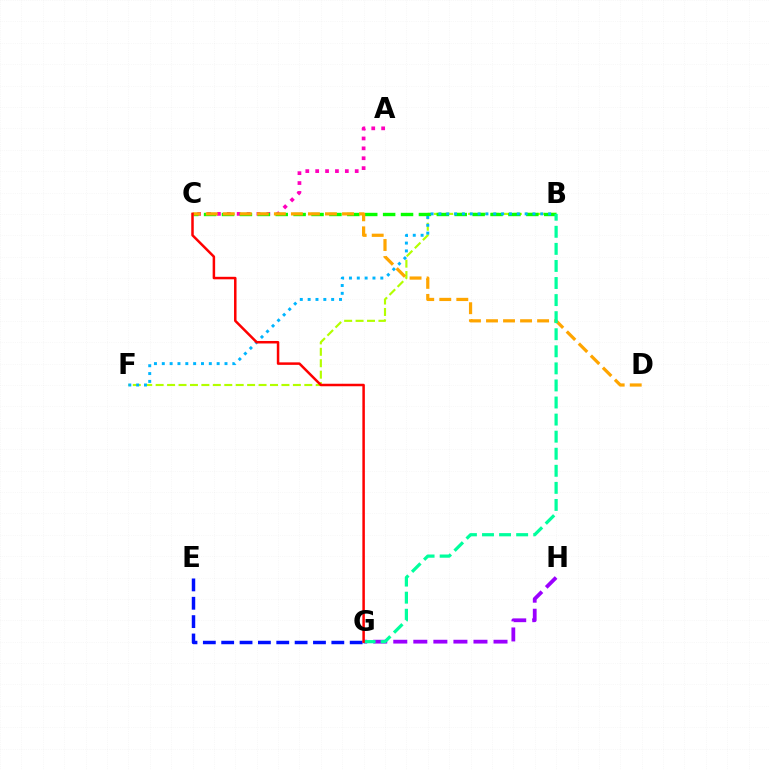{('B', 'F'): [{'color': '#b3ff00', 'line_style': 'dashed', 'thickness': 1.55}, {'color': '#00b5ff', 'line_style': 'dotted', 'thickness': 2.13}], ('G', 'H'): [{'color': '#9b00ff', 'line_style': 'dashed', 'thickness': 2.72}], ('E', 'G'): [{'color': '#0010ff', 'line_style': 'dashed', 'thickness': 2.49}], ('A', 'C'): [{'color': '#ff00bd', 'line_style': 'dotted', 'thickness': 2.69}], ('B', 'C'): [{'color': '#08ff00', 'line_style': 'dashed', 'thickness': 2.43}], ('C', 'D'): [{'color': '#ffa500', 'line_style': 'dashed', 'thickness': 2.31}], ('B', 'G'): [{'color': '#00ff9d', 'line_style': 'dashed', 'thickness': 2.32}], ('C', 'G'): [{'color': '#ff0000', 'line_style': 'solid', 'thickness': 1.8}]}